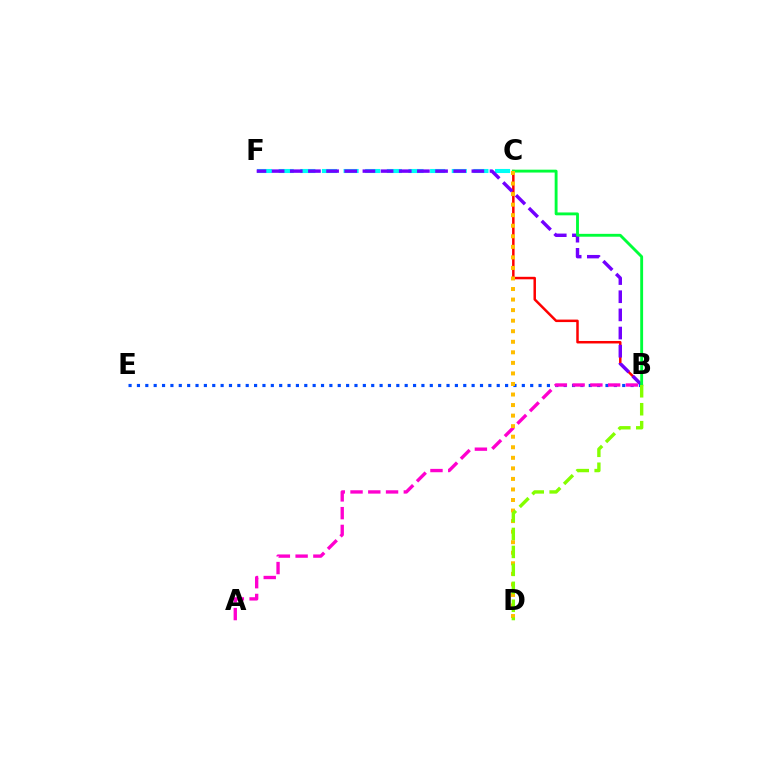{('C', 'F'): [{'color': '#00fff6', 'line_style': 'dashed', 'thickness': 2.94}], ('B', 'C'): [{'color': '#ff0000', 'line_style': 'solid', 'thickness': 1.8}, {'color': '#00ff39', 'line_style': 'solid', 'thickness': 2.07}], ('B', 'F'): [{'color': '#7200ff', 'line_style': 'dashed', 'thickness': 2.47}], ('B', 'E'): [{'color': '#004bff', 'line_style': 'dotted', 'thickness': 2.27}], ('A', 'B'): [{'color': '#ff00cf', 'line_style': 'dashed', 'thickness': 2.41}], ('C', 'D'): [{'color': '#ffbd00', 'line_style': 'dotted', 'thickness': 2.87}], ('B', 'D'): [{'color': '#84ff00', 'line_style': 'dashed', 'thickness': 2.44}]}